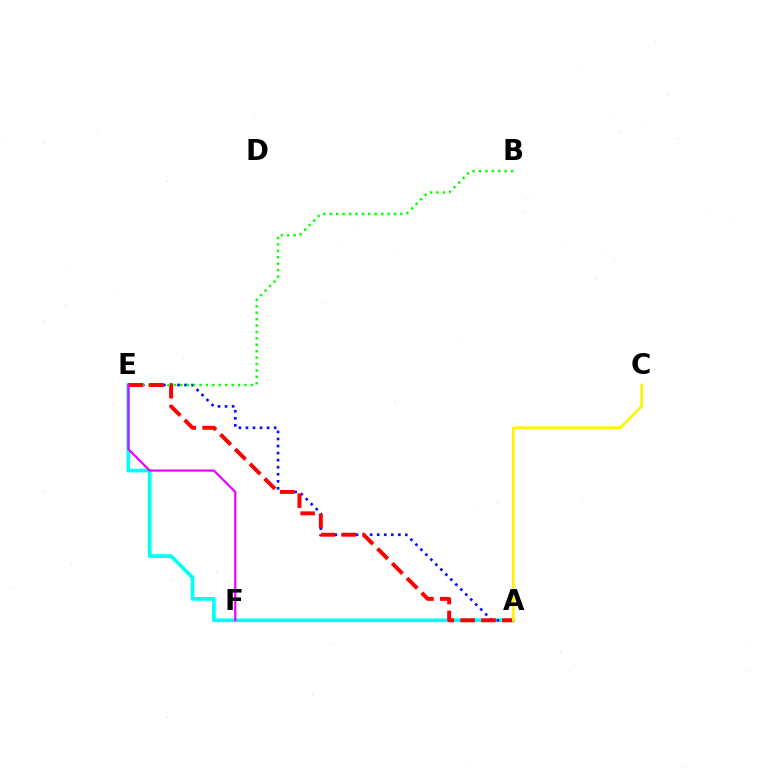{('A', 'E'): [{'color': '#00fff6', 'line_style': 'solid', 'thickness': 2.64}, {'color': '#0010ff', 'line_style': 'dotted', 'thickness': 1.92}, {'color': '#ff0000', 'line_style': 'dashed', 'thickness': 2.83}], ('B', 'E'): [{'color': '#08ff00', 'line_style': 'dotted', 'thickness': 1.75}], ('A', 'C'): [{'color': '#fcf500', 'line_style': 'solid', 'thickness': 1.94}], ('E', 'F'): [{'color': '#ee00ff', 'line_style': 'solid', 'thickness': 1.59}]}